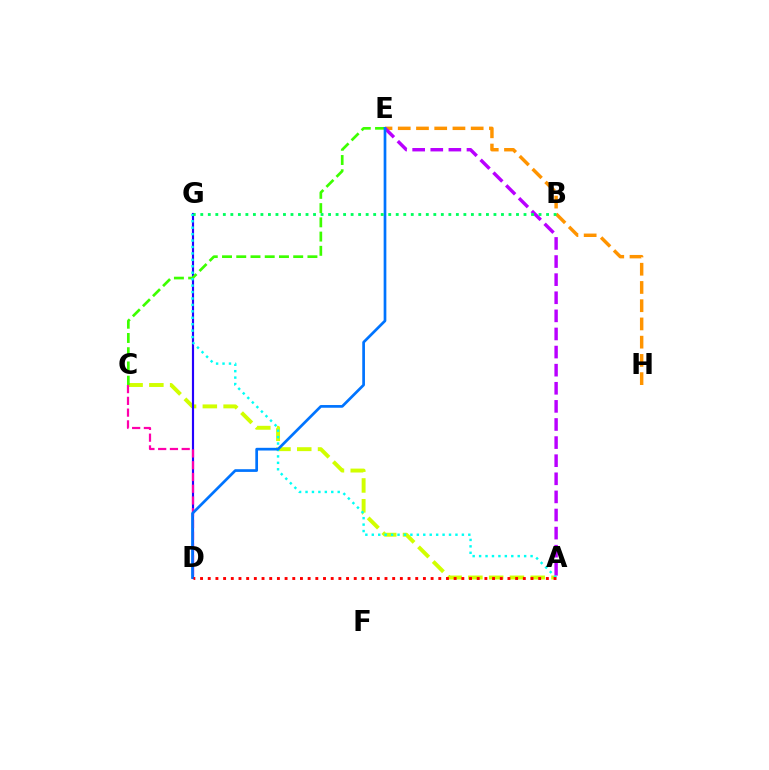{('A', 'C'): [{'color': '#d1ff00', 'line_style': 'dashed', 'thickness': 2.82}], ('E', 'H'): [{'color': '#ff9400', 'line_style': 'dashed', 'thickness': 2.48}], ('D', 'G'): [{'color': '#2500ff', 'line_style': 'solid', 'thickness': 1.56}], ('A', 'E'): [{'color': '#b900ff', 'line_style': 'dashed', 'thickness': 2.46}], ('C', 'D'): [{'color': '#ff00ac', 'line_style': 'dashed', 'thickness': 1.6}], ('C', 'E'): [{'color': '#3dff00', 'line_style': 'dashed', 'thickness': 1.93}], ('A', 'G'): [{'color': '#00fff6', 'line_style': 'dotted', 'thickness': 1.75}], ('D', 'E'): [{'color': '#0074ff', 'line_style': 'solid', 'thickness': 1.95}], ('B', 'G'): [{'color': '#00ff5c', 'line_style': 'dotted', 'thickness': 2.04}], ('A', 'D'): [{'color': '#ff0000', 'line_style': 'dotted', 'thickness': 2.09}]}